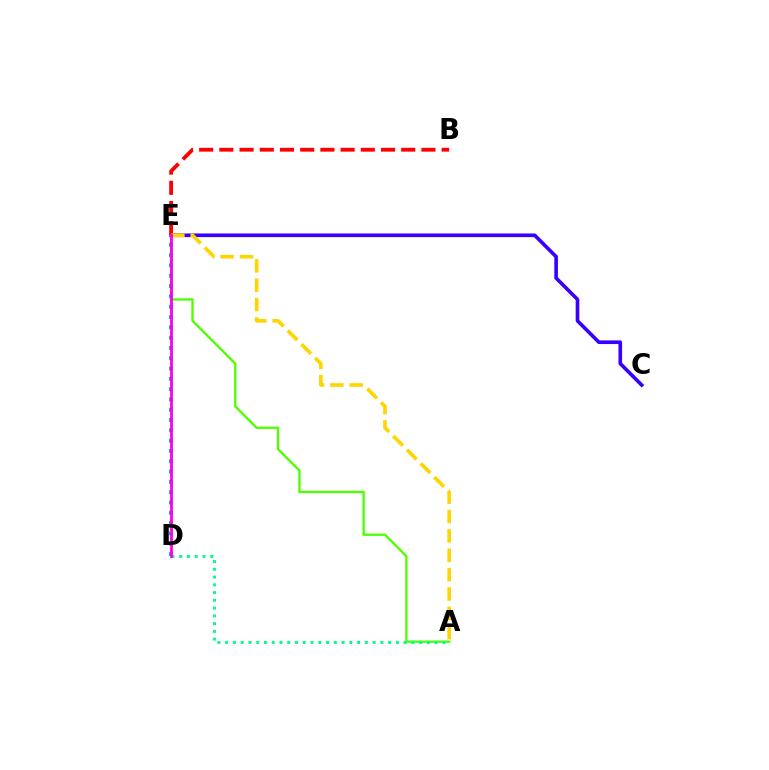{('A', 'E'): [{'color': '#4fff00', 'line_style': 'solid', 'thickness': 1.69}, {'color': '#ffd500', 'line_style': 'dashed', 'thickness': 2.63}], ('C', 'E'): [{'color': '#3700ff', 'line_style': 'solid', 'thickness': 2.62}], ('B', 'E'): [{'color': '#ff0000', 'line_style': 'dashed', 'thickness': 2.75}], ('D', 'E'): [{'color': '#009eff', 'line_style': 'dotted', 'thickness': 2.8}, {'color': '#ff00ed', 'line_style': 'solid', 'thickness': 2.02}], ('A', 'D'): [{'color': '#00ff86', 'line_style': 'dotted', 'thickness': 2.11}]}